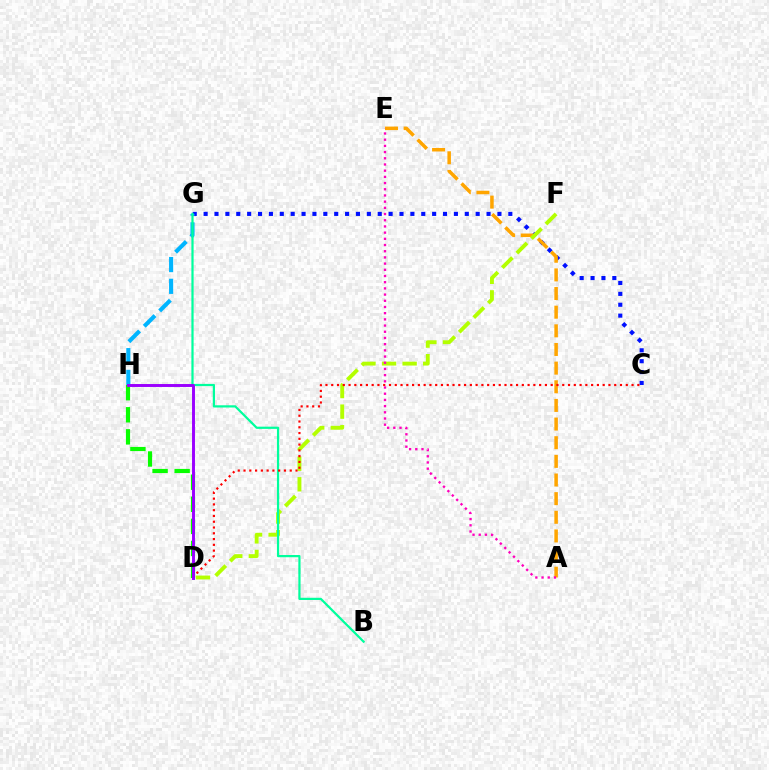{('C', 'G'): [{'color': '#0010ff', 'line_style': 'dotted', 'thickness': 2.96}], ('A', 'E'): [{'color': '#ffa500', 'line_style': 'dashed', 'thickness': 2.53}, {'color': '#ff00bd', 'line_style': 'dotted', 'thickness': 1.68}], ('D', 'F'): [{'color': '#b3ff00', 'line_style': 'dashed', 'thickness': 2.8}], ('G', 'H'): [{'color': '#00b5ff', 'line_style': 'dashed', 'thickness': 2.96}], ('D', 'H'): [{'color': '#08ff00', 'line_style': 'dashed', 'thickness': 3.0}, {'color': '#9b00ff', 'line_style': 'solid', 'thickness': 2.12}], ('B', 'G'): [{'color': '#00ff9d', 'line_style': 'solid', 'thickness': 1.6}], ('C', 'D'): [{'color': '#ff0000', 'line_style': 'dotted', 'thickness': 1.57}]}